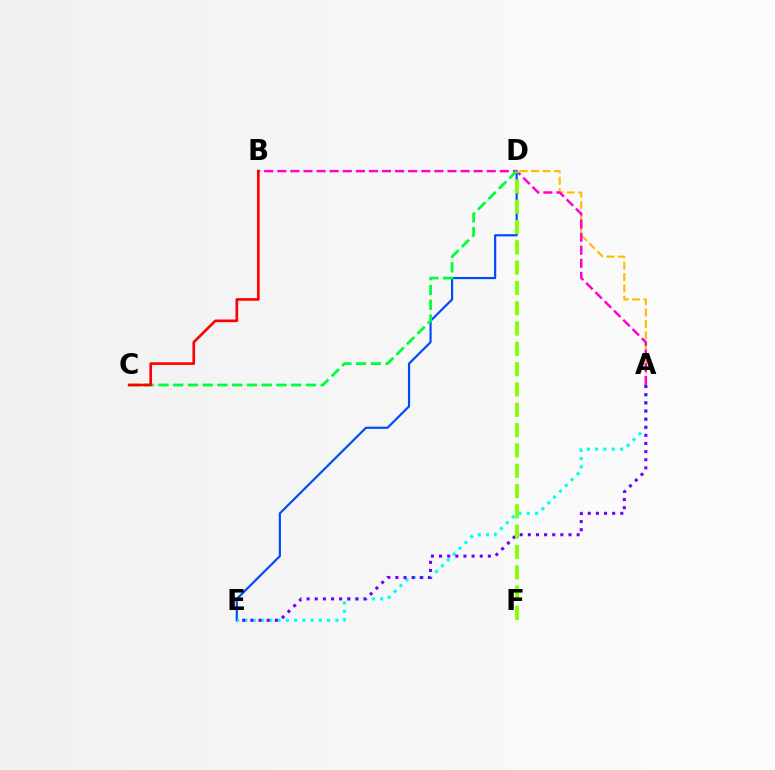{('A', 'D'): [{'color': '#ffbd00', 'line_style': 'dashed', 'thickness': 1.55}], ('D', 'E'): [{'color': '#004bff', 'line_style': 'solid', 'thickness': 1.58}], ('A', 'E'): [{'color': '#00fff6', 'line_style': 'dotted', 'thickness': 2.25}, {'color': '#7200ff', 'line_style': 'dotted', 'thickness': 2.21}], ('A', 'B'): [{'color': '#ff00cf', 'line_style': 'dashed', 'thickness': 1.78}], ('D', 'F'): [{'color': '#84ff00', 'line_style': 'dashed', 'thickness': 2.76}], ('C', 'D'): [{'color': '#00ff39', 'line_style': 'dashed', 'thickness': 2.0}], ('B', 'C'): [{'color': '#ff0000', 'line_style': 'solid', 'thickness': 1.91}]}